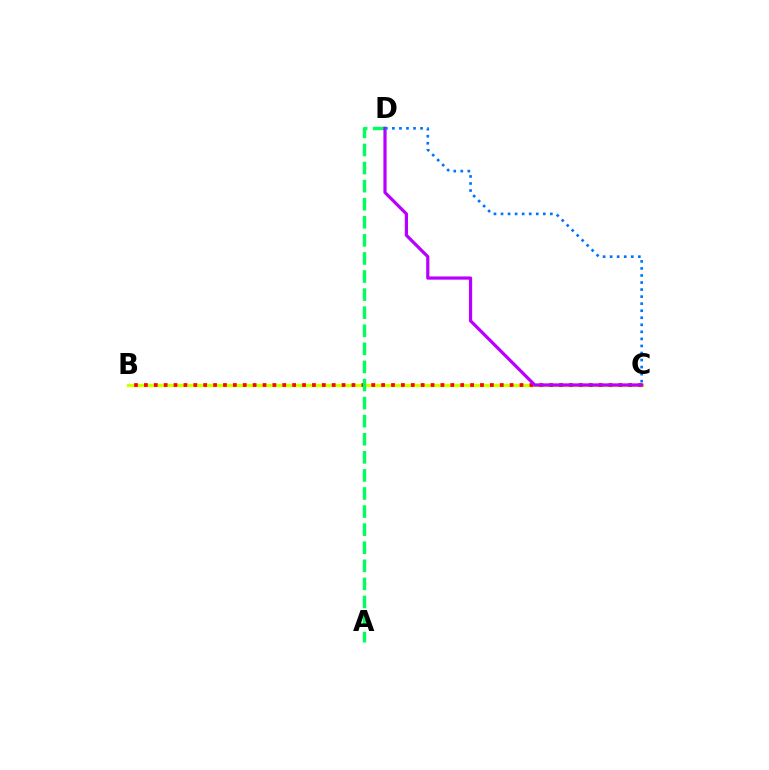{('B', 'C'): [{'color': '#d1ff00', 'line_style': 'solid', 'thickness': 2.39}, {'color': '#ff0000', 'line_style': 'dotted', 'thickness': 2.69}], ('A', 'D'): [{'color': '#00ff5c', 'line_style': 'dashed', 'thickness': 2.46}], ('C', 'D'): [{'color': '#b900ff', 'line_style': 'solid', 'thickness': 2.31}, {'color': '#0074ff', 'line_style': 'dotted', 'thickness': 1.91}]}